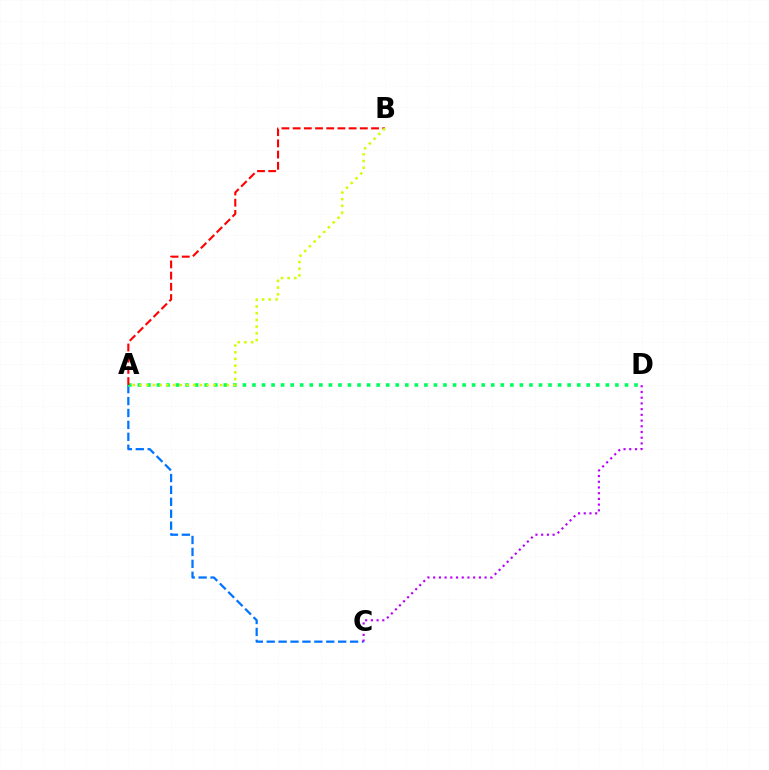{('A', 'C'): [{'color': '#0074ff', 'line_style': 'dashed', 'thickness': 1.62}], ('C', 'D'): [{'color': '#b900ff', 'line_style': 'dotted', 'thickness': 1.55}], ('A', 'D'): [{'color': '#00ff5c', 'line_style': 'dotted', 'thickness': 2.6}], ('A', 'B'): [{'color': '#ff0000', 'line_style': 'dashed', 'thickness': 1.52}, {'color': '#d1ff00', 'line_style': 'dotted', 'thickness': 1.82}]}